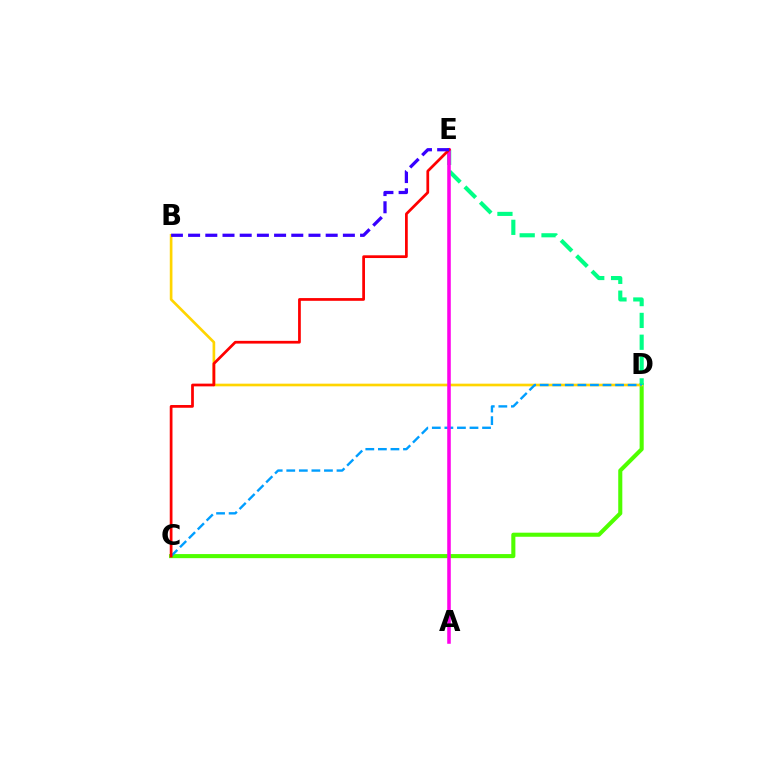{('C', 'D'): [{'color': '#4fff00', 'line_style': 'solid', 'thickness': 2.94}, {'color': '#009eff', 'line_style': 'dashed', 'thickness': 1.71}], ('B', 'D'): [{'color': '#ffd500', 'line_style': 'solid', 'thickness': 1.92}], ('D', 'E'): [{'color': '#00ff86', 'line_style': 'dashed', 'thickness': 2.96}], ('A', 'E'): [{'color': '#ff00ed', 'line_style': 'solid', 'thickness': 2.56}], ('C', 'E'): [{'color': '#ff0000', 'line_style': 'solid', 'thickness': 1.97}], ('B', 'E'): [{'color': '#3700ff', 'line_style': 'dashed', 'thickness': 2.34}]}